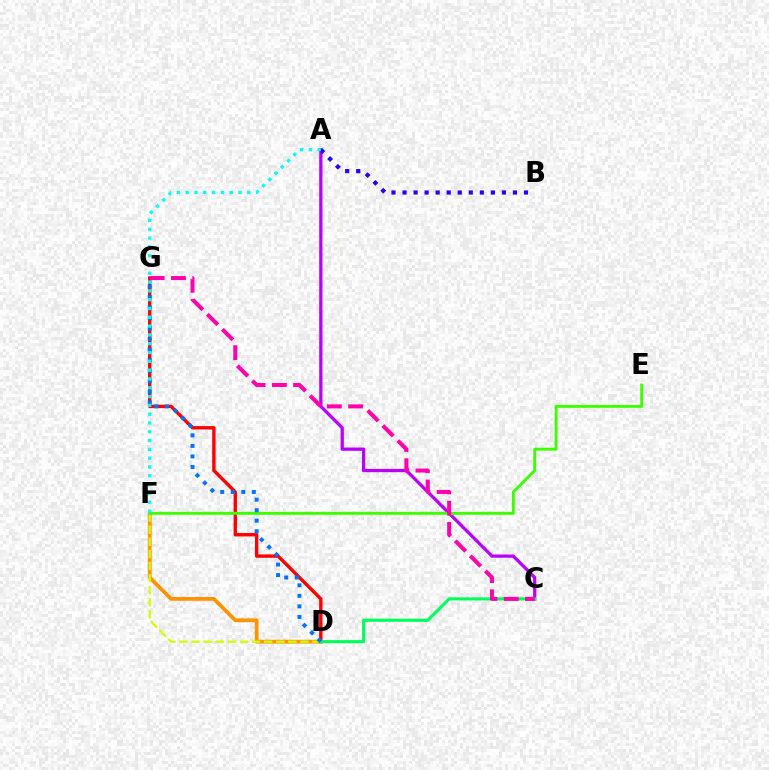{('D', 'G'): [{'color': '#ff0000', 'line_style': 'solid', 'thickness': 2.44}, {'color': '#0074ff', 'line_style': 'dotted', 'thickness': 2.86}], ('A', 'C'): [{'color': '#b900ff', 'line_style': 'solid', 'thickness': 2.34}], ('D', 'F'): [{'color': '#ff9400', 'line_style': 'solid', 'thickness': 2.73}, {'color': '#d1ff00', 'line_style': 'dashed', 'thickness': 1.64}], ('C', 'D'): [{'color': '#00ff5c', 'line_style': 'solid', 'thickness': 2.24}], ('E', 'F'): [{'color': '#3dff00', 'line_style': 'solid', 'thickness': 2.09}], ('C', 'G'): [{'color': '#ff00ac', 'line_style': 'dashed', 'thickness': 2.89}], ('A', 'B'): [{'color': '#2500ff', 'line_style': 'dotted', 'thickness': 3.0}], ('A', 'F'): [{'color': '#00fff6', 'line_style': 'dotted', 'thickness': 2.39}]}